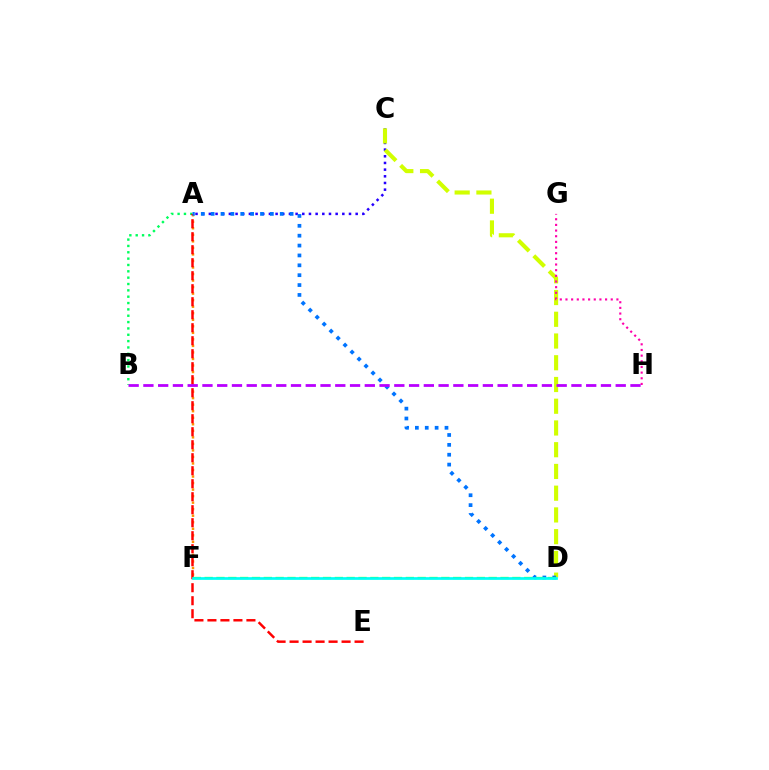{('A', 'B'): [{'color': '#00ff5c', 'line_style': 'dotted', 'thickness': 1.72}], ('A', 'F'): [{'color': '#ff9400', 'line_style': 'dotted', 'thickness': 1.77}], ('A', 'E'): [{'color': '#ff0000', 'line_style': 'dashed', 'thickness': 1.77}], ('A', 'C'): [{'color': '#2500ff', 'line_style': 'dotted', 'thickness': 1.81}], ('C', 'D'): [{'color': '#d1ff00', 'line_style': 'dashed', 'thickness': 2.95}], ('G', 'H'): [{'color': '#ff00ac', 'line_style': 'dotted', 'thickness': 1.54}], ('A', 'D'): [{'color': '#0074ff', 'line_style': 'dotted', 'thickness': 2.68}], ('D', 'F'): [{'color': '#3dff00', 'line_style': 'dashed', 'thickness': 1.61}, {'color': '#00fff6', 'line_style': 'solid', 'thickness': 1.95}], ('B', 'H'): [{'color': '#b900ff', 'line_style': 'dashed', 'thickness': 2.01}]}